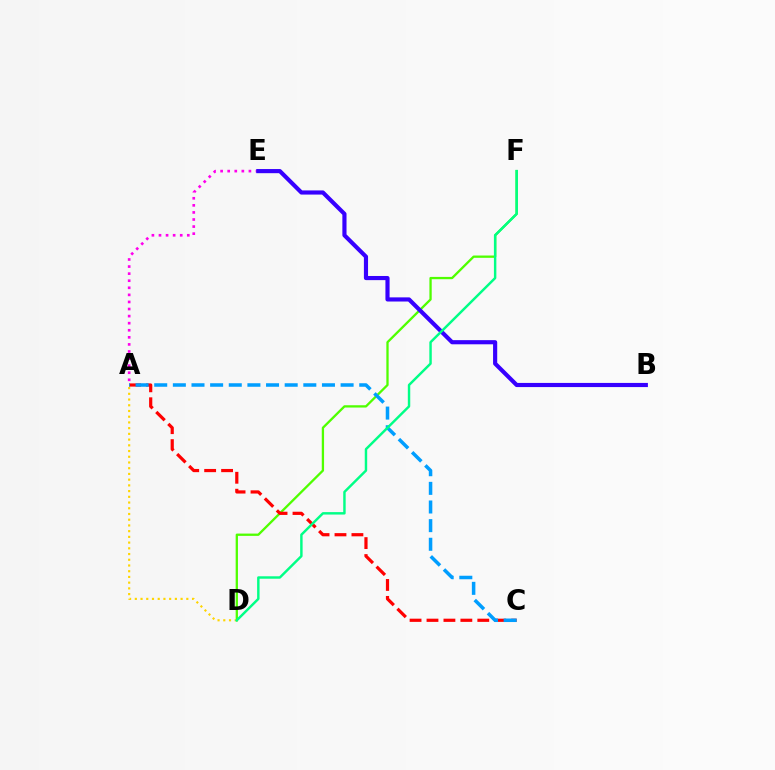{('D', 'F'): [{'color': '#4fff00', 'line_style': 'solid', 'thickness': 1.66}, {'color': '#00ff86', 'line_style': 'solid', 'thickness': 1.76}], ('A', 'C'): [{'color': '#ff0000', 'line_style': 'dashed', 'thickness': 2.3}, {'color': '#009eff', 'line_style': 'dashed', 'thickness': 2.53}], ('A', 'D'): [{'color': '#ffd500', 'line_style': 'dotted', 'thickness': 1.55}], ('A', 'E'): [{'color': '#ff00ed', 'line_style': 'dotted', 'thickness': 1.92}], ('B', 'E'): [{'color': '#3700ff', 'line_style': 'solid', 'thickness': 2.99}]}